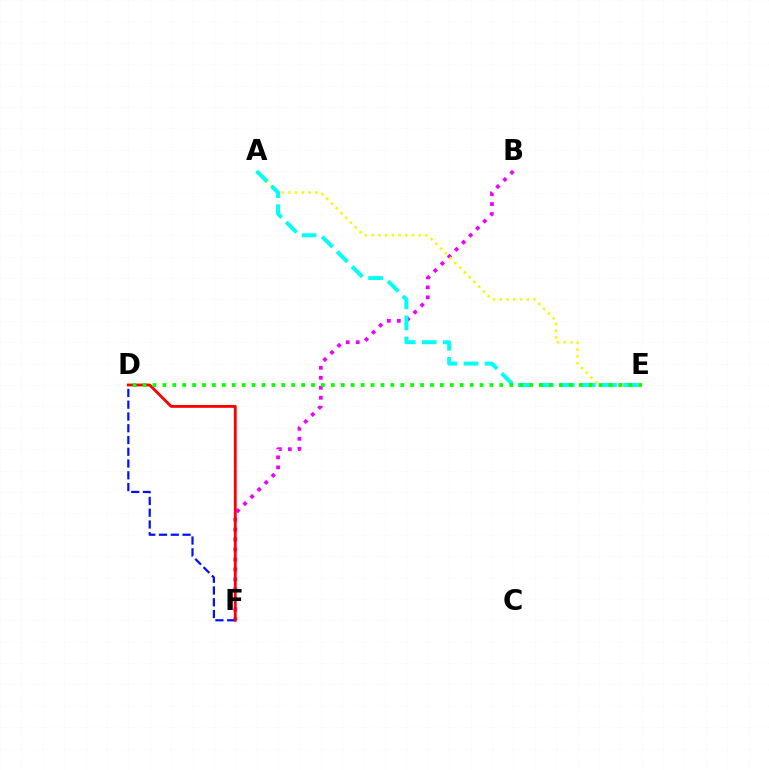{('B', 'F'): [{'color': '#ee00ff', 'line_style': 'dotted', 'thickness': 2.71}], ('D', 'F'): [{'color': '#0010ff', 'line_style': 'dashed', 'thickness': 1.6}, {'color': '#ff0000', 'line_style': 'solid', 'thickness': 2.05}], ('A', 'E'): [{'color': '#fcf500', 'line_style': 'dotted', 'thickness': 1.83}, {'color': '#00fff6', 'line_style': 'dashed', 'thickness': 2.86}], ('D', 'E'): [{'color': '#08ff00', 'line_style': 'dotted', 'thickness': 2.69}]}